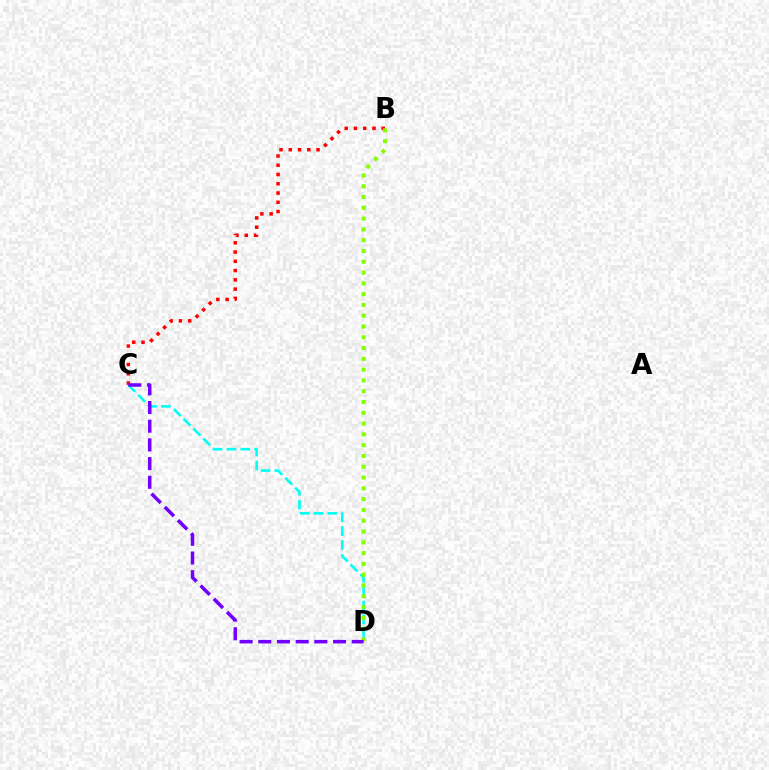{('C', 'D'): [{'color': '#00fff6', 'line_style': 'dashed', 'thickness': 1.88}, {'color': '#7200ff', 'line_style': 'dashed', 'thickness': 2.54}], ('B', 'C'): [{'color': '#ff0000', 'line_style': 'dotted', 'thickness': 2.51}], ('B', 'D'): [{'color': '#84ff00', 'line_style': 'dotted', 'thickness': 2.93}]}